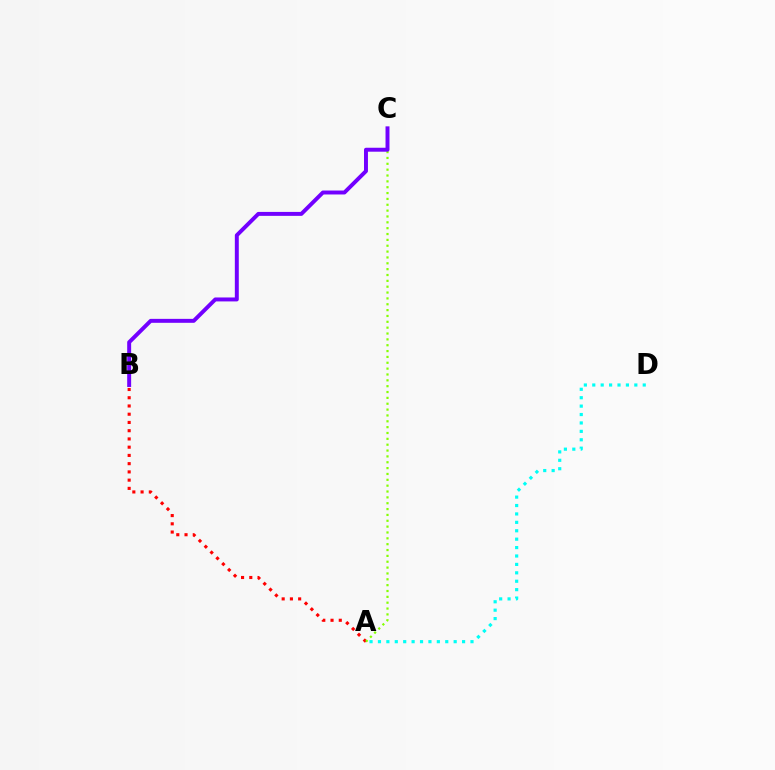{('A', 'B'): [{'color': '#ff0000', 'line_style': 'dotted', 'thickness': 2.24}], ('A', 'C'): [{'color': '#84ff00', 'line_style': 'dotted', 'thickness': 1.59}], ('B', 'C'): [{'color': '#7200ff', 'line_style': 'solid', 'thickness': 2.84}], ('A', 'D'): [{'color': '#00fff6', 'line_style': 'dotted', 'thickness': 2.29}]}